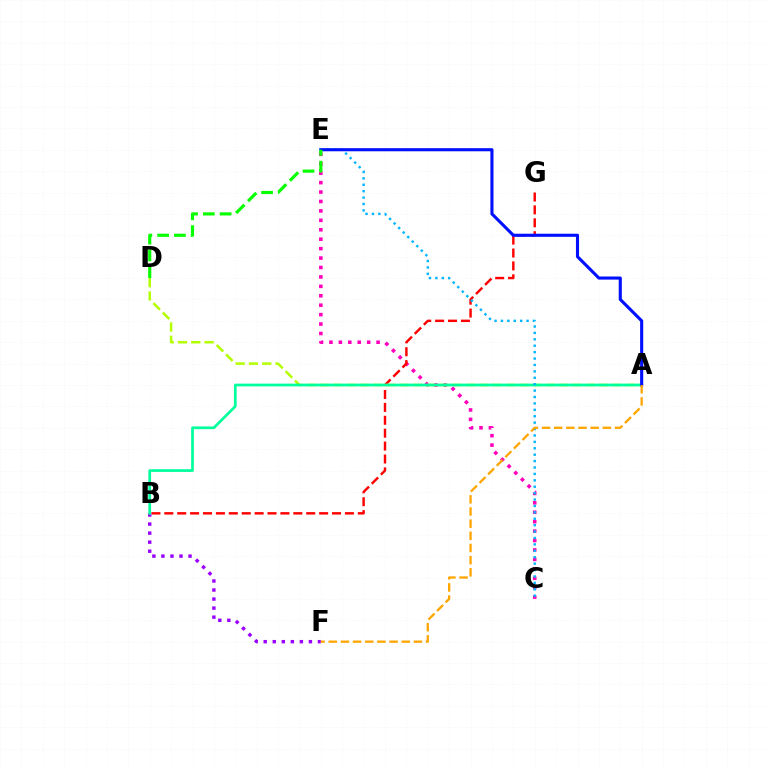{('C', 'E'): [{'color': '#ff00bd', 'line_style': 'dotted', 'thickness': 2.56}, {'color': '#00b5ff', 'line_style': 'dotted', 'thickness': 1.74}], ('B', 'G'): [{'color': '#ff0000', 'line_style': 'dashed', 'thickness': 1.75}], ('B', 'F'): [{'color': '#9b00ff', 'line_style': 'dotted', 'thickness': 2.46}], ('A', 'D'): [{'color': '#b3ff00', 'line_style': 'dashed', 'thickness': 1.81}], ('A', 'B'): [{'color': '#00ff9d', 'line_style': 'solid', 'thickness': 1.95}], ('A', 'E'): [{'color': '#0010ff', 'line_style': 'solid', 'thickness': 2.23}], ('A', 'F'): [{'color': '#ffa500', 'line_style': 'dashed', 'thickness': 1.65}], ('D', 'E'): [{'color': '#08ff00', 'line_style': 'dashed', 'thickness': 2.28}]}